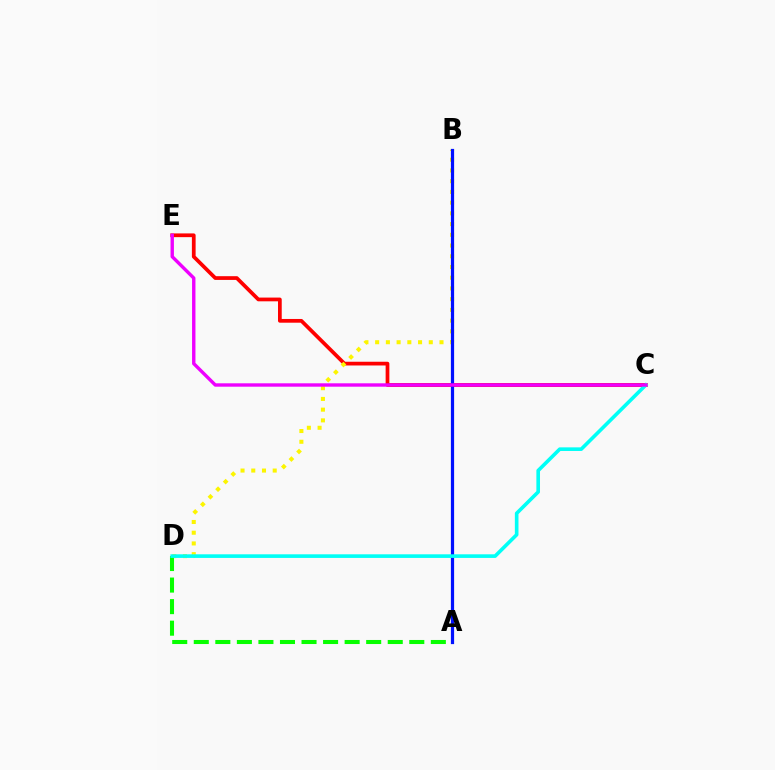{('C', 'E'): [{'color': '#ff0000', 'line_style': 'solid', 'thickness': 2.69}, {'color': '#ee00ff', 'line_style': 'solid', 'thickness': 2.44}], ('B', 'D'): [{'color': '#fcf500', 'line_style': 'dotted', 'thickness': 2.91}], ('A', 'B'): [{'color': '#0010ff', 'line_style': 'solid', 'thickness': 2.32}], ('A', 'D'): [{'color': '#08ff00', 'line_style': 'dashed', 'thickness': 2.93}], ('C', 'D'): [{'color': '#00fff6', 'line_style': 'solid', 'thickness': 2.61}]}